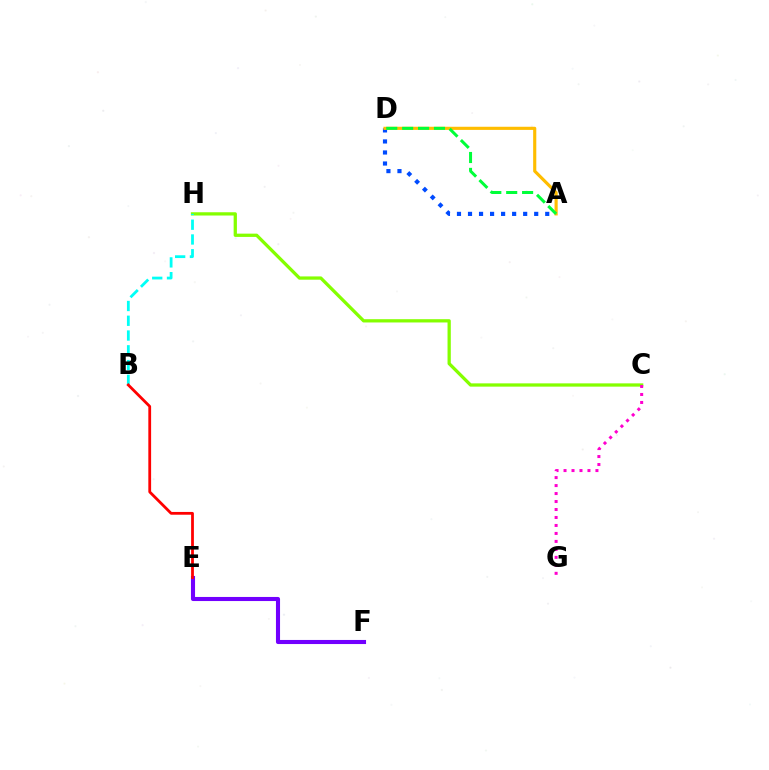{('A', 'D'): [{'color': '#004bff', 'line_style': 'dotted', 'thickness': 3.0}, {'color': '#ffbd00', 'line_style': 'solid', 'thickness': 2.26}, {'color': '#00ff39', 'line_style': 'dashed', 'thickness': 2.16}], ('E', 'F'): [{'color': '#7200ff', 'line_style': 'solid', 'thickness': 2.94}], ('C', 'H'): [{'color': '#84ff00', 'line_style': 'solid', 'thickness': 2.36}], ('C', 'G'): [{'color': '#ff00cf', 'line_style': 'dotted', 'thickness': 2.17}], ('B', 'H'): [{'color': '#00fff6', 'line_style': 'dashed', 'thickness': 2.01}], ('B', 'E'): [{'color': '#ff0000', 'line_style': 'solid', 'thickness': 2.0}]}